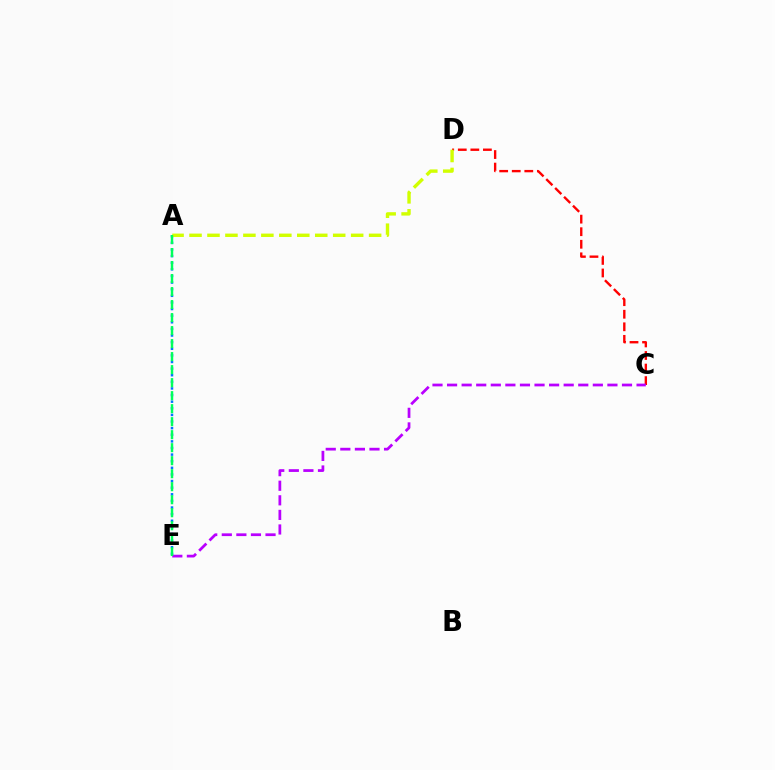{('A', 'E'): [{'color': '#0074ff', 'line_style': 'dotted', 'thickness': 1.8}, {'color': '#00ff5c', 'line_style': 'dashed', 'thickness': 1.77}], ('C', 'D'): [{'color': '#ff0000', 'line_style': 'dashed', 'thickness': 1.71}], ('A', 'D'): [{'color': '#d1ff00', 'line_style': 'dashed', 'thickness': 2.44}], ('C', 'E'): [{'color': '#b900ff', 'line_style': 'dashed', 'thickness': 1.98}]}